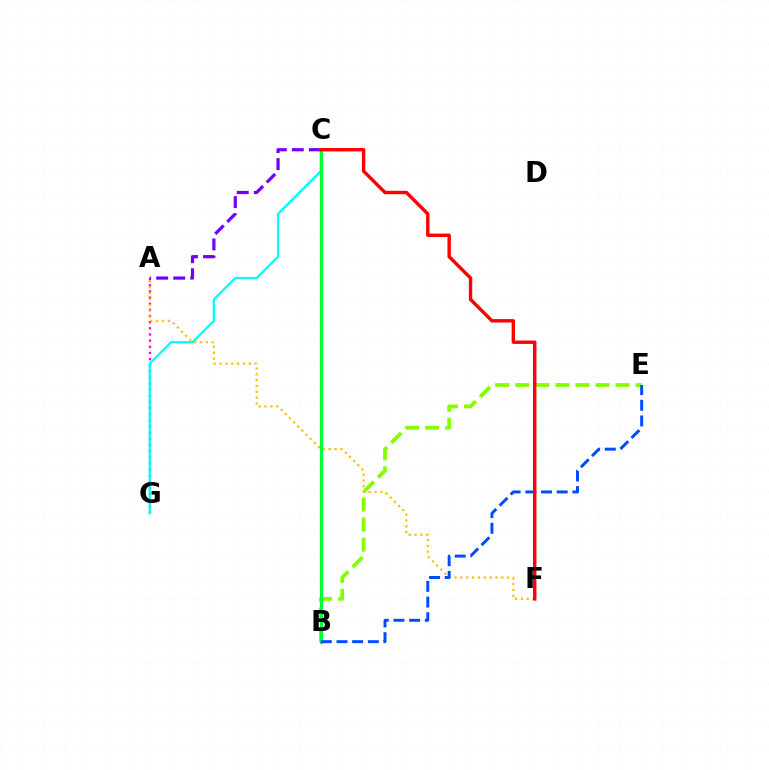{('A', 'G'): [{'color': '#ff00cf', 'line_style': 'dotted', 'thickness': 1.67}], ('A', 'C'): [{'color': '#7200ff', 'line_style': 'dashed', 'thickness': 2.32}], ('C', 'G'): [{'color': '#00fff6', 'line_style': 'solid', 'thickness': 1.65}], ('B', 'E'): [{'color': '#84ff00', 'line_style': 'dashed', 'thickness': 2.72}, {'color': '#004bff', 'line_style': 'dashed', 'thickness': 2.13}], ('A', 'F'): [{'color': '#ffbd00', 'line_style': 'dotted', 'thickness': 1.59}], ('B', 'C'): [{'color': '#00ff39', 'line_style': 'solid', 'thickness': 2.31}], ('C', 'F'): [{'color': '#ff0000', 'line_style': 'solid', 'thickness': 2.45}]}